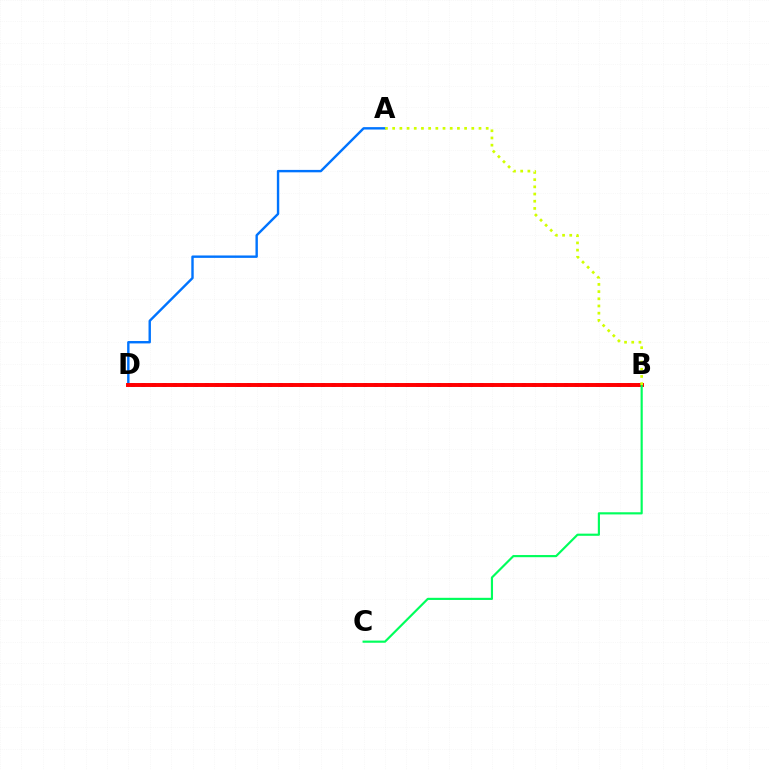{('B', 'D'): [{'color': '#b900ff', 'line_style': 'dotted', 'thickness': 2.87}, {'color': '#ff0000', 'line_style': 'solid', 'thickness': 2.84}], ('A', 'D'): [{'color': '#0074ff', 'line_style': 'solid', 'thickness': 1.73}], ('B', 'C'): [{'color': '#00ff5c', 'line_style': 'solid', 'thickness': 1.56}], ('A', 'B'): [{'color': '#d1ff00', 'line_style': 'dotted', 'thickness': 1.95}]}